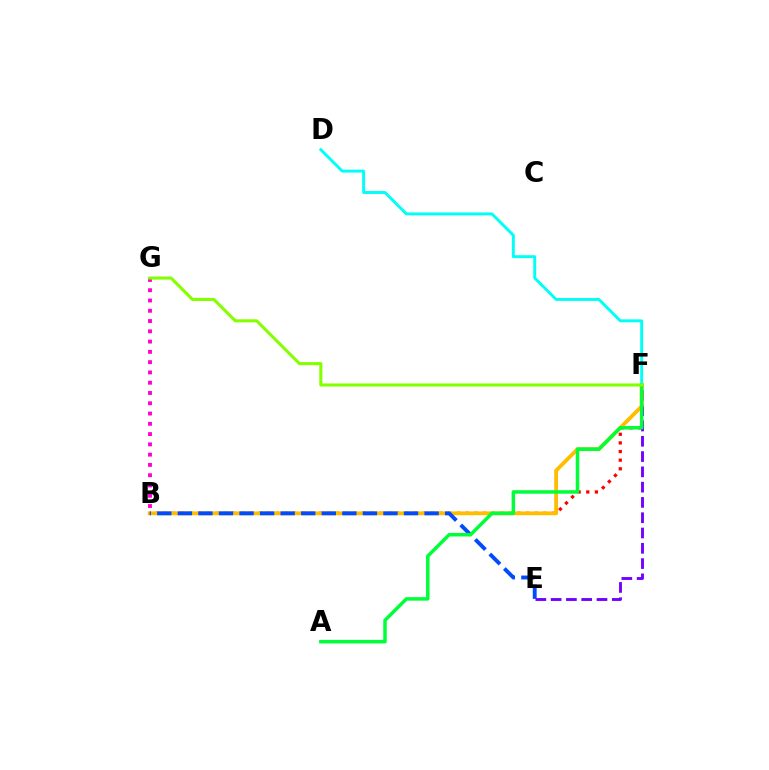{('B', 'F'): [{'color': '#ff0000', 'line_style': 'dotted', 'thickness': 2.34}, {'color': '#ffbd00', 'line_style': 'solid', 'thickness': 2.76}], ('D', 'F'): [{'color': '#00fff6', 'line_style': 'solid', 'thickness': 2.11}], ('E', 'F'): [{'color': '#7200ff', 'line_style': 'dashed', 'thickness': 2.08}], ('B', 'G'): [{'color': '#ff00cf', 'line_style': 'dotted', 'thickness': 2.79}], ('B', 'E'): [{'color': '#004bff', 'line_style': 'dashed', 'thickness': 2.79}], ('A', 'F'): [{'color': '#00ff39', 'line_style': 'solid', 'thickness': 2.52}], ('F', 'G'): [{'color': '#84ff00', 'line_style': 'solid', 'thickness': 2.22}]}